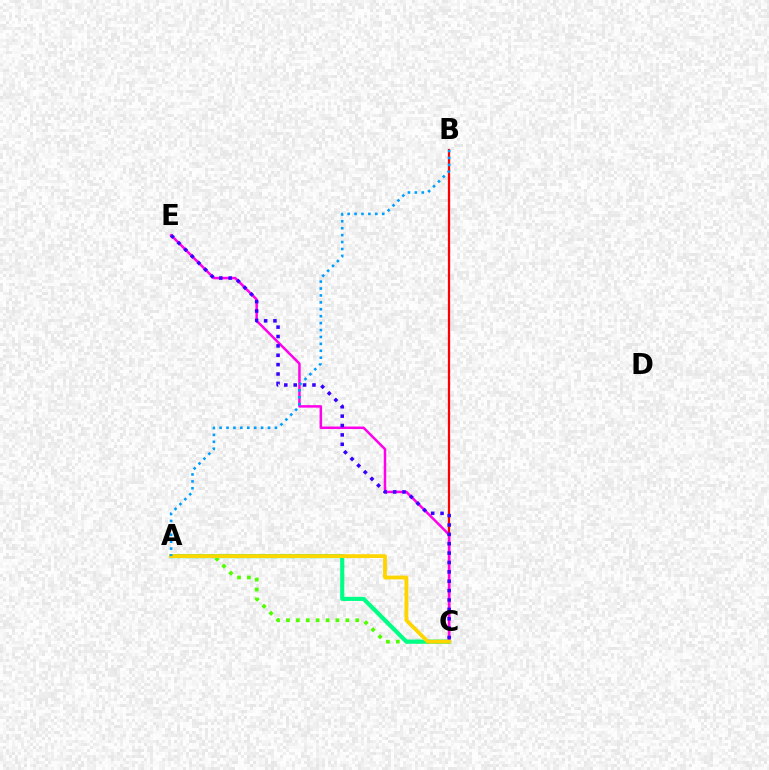{('B', 'C'): [{'color': '#ff0000', 'line_style': 'solid', 'thickness': 1.62}], ('A', 'C'): [{'color': '#4fff00', 'line_style': 'dotted', 'thickness': 2.69}, {'color': '#00ff86', 'line_style': 'solid', 'thickness': 2.98}, {'color': '#ffd500', 'line_style': 'solid', 'thickness': 2.74}], ('C', 'E'): [{'color': '#ff00ed', 'line_style': 'solid', 'thickness': 1.8}, {'color': '#3700ff', 'line_style': 'dotted', 'thickness': 2.55}], ('A', 'B'): [{'color': '#009eff', 'line_style': 'dotted', 'thickness': 1.88}]}